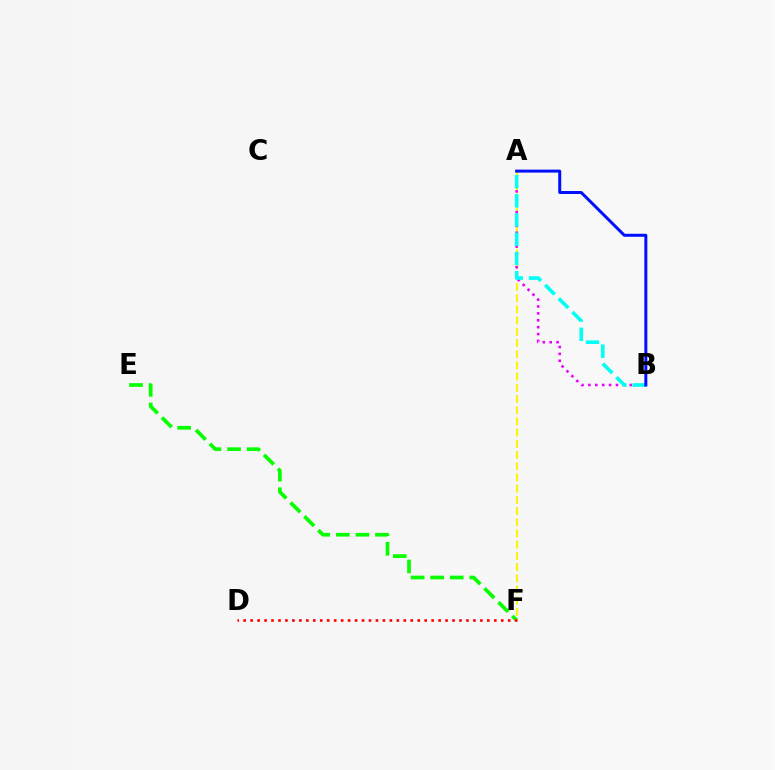{('E', 'F'): [{'color': '#08ff00', 'line_style': 'dashed', 'thickness': 2.66}], ('A', 'F'): [{'color': '#fcf500', 'line_style': 'dashed', 'thickness': 1.52}], ('A', 'B'): [{'color': '#ee00ff', 'line_style': 'dotted', 'thickness': 1.87}, {'color': '#00fff6', 'line_style': 'dashed', 'thickness': 2.61}, {'color': '#0010ff', 'line_style': 'solid', 'thickness': 2.16}], ('D', 'F'): [{'color': '#ff0000', 'line_style': 'dotted', 'thickness': 1.89}]}